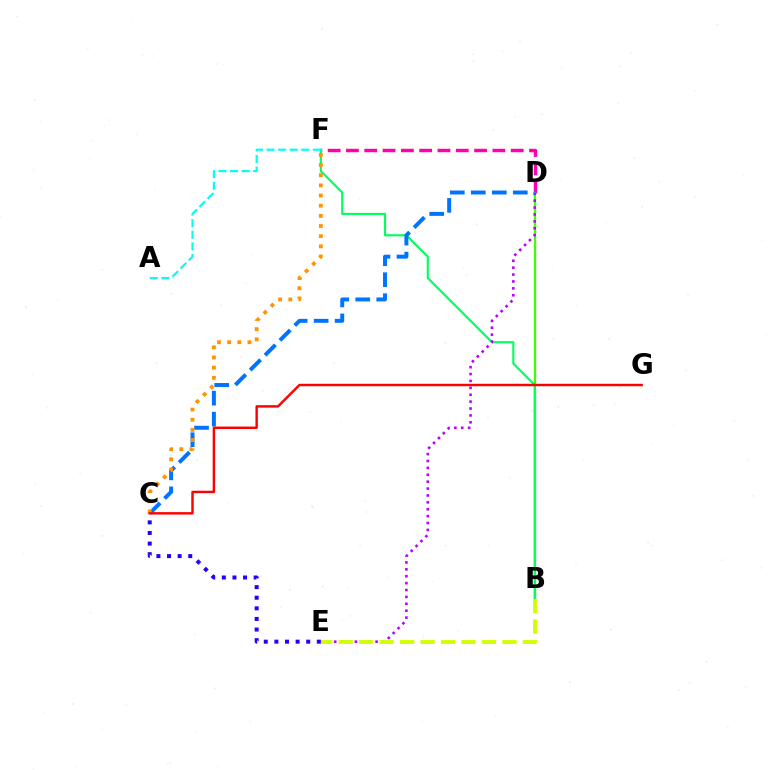{('D', 'F'): [{'color': '#ff00ac', 'line_style': 'dashed', 'thickness': 2.49}], ('B', 'D'): [{'color': '#3dff00', 'line_style': 'solid', 'thickness': 1.63}], ('B', 'F'): [{'color': '#00ff5c', 'line_style': 'solid', 'thickness': 1.53}], ('D', 'E'): [{'color': '#b900ff', 'line_style': 'dotted', 'thickness': 1.87}], ('C', 'E'): [{'color': '#2500ff', 'line_style': 'dotted', 'thickness': 2.88}], ('C', 'D'): [{'color': '#0074ff', 'line_style': 'dashed', 'thickness': 2.85}], ('A', 'F'): [{'color': '#00fff6', 'line_style': 'dashed', 'thickness': 1.57}], ('B', 'E'): [{'color': '#d1ff00', 'line_style': 'dashed', 'thickness': 2.78}], ('C', 'F'): [{'color': '#ff9400', 'line_style': 'dotted', 'thickness': 2.76}], ('C', 'G'): [{'color': '#ff0000', 'line_style': 'solid', 'thickness': 1.75}]}